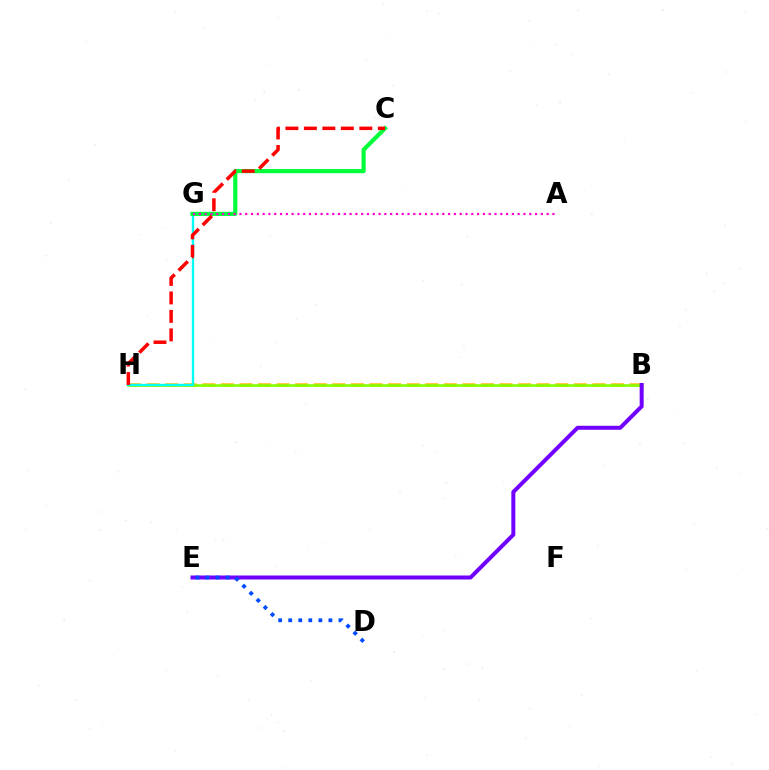{('B', 'H'): [{'color': '#ffbd00', 'line_style': 'dashed', 'thickness': 2.52}, {'color': '#84ff00', 'line_style': 'solid', 'thickness': 1.87}], ('G', 'H'): [{'color': '#00fff6', 'line_style': 'solid', 'thickness': 1.72}], ('B', 'E'): [{'color': '#7200ff', 'line_style': 'solid', 'thickness': 2.88}], ('C', 'G'): [{'color': '#00ff39', 'line_style': 'solid', 'thickness': 2.99}], ('A', 'G'): [{'color': '#ff00cf', 'line_style': 'dotted', 'thickness': 1.57}], ('C', 'H'): [{'color': '#ff0000', 'line_style': 'dashed', 'thickness': 2.51}], ('D', 'E'): [{'color': '#004bff', 'line_style': 'dotted', 'thickness': 2.73}]}